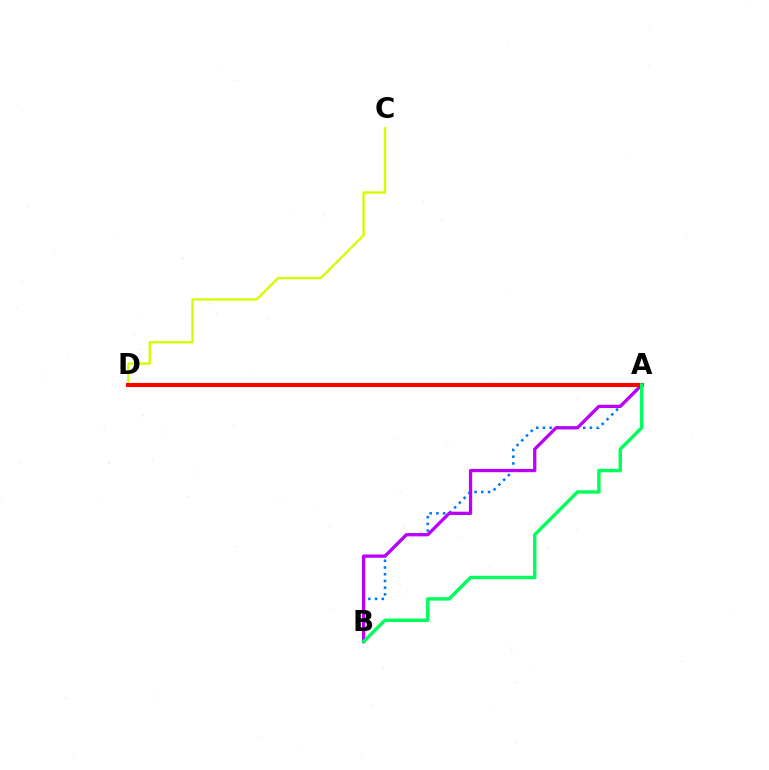{('A', 'B'): [{'color': '#0074ff', 'line_style': 'dotted', 'thickness': 1.83}, {'color': '#b900ff', 'line_style': 'solid', 'thickness': 2.36}, {'color': '#00ff5c', 'line_style': 'solid', 'thickness': 2.46}], ('C', 'D'): [{'color': '#d1ff00', 'line_style': 'solid', 'thickness': 1.7}], ('A', 'D'): [{'color': '#ff0000', 'line_style': 'solid', 'thickness': 2.93}]}